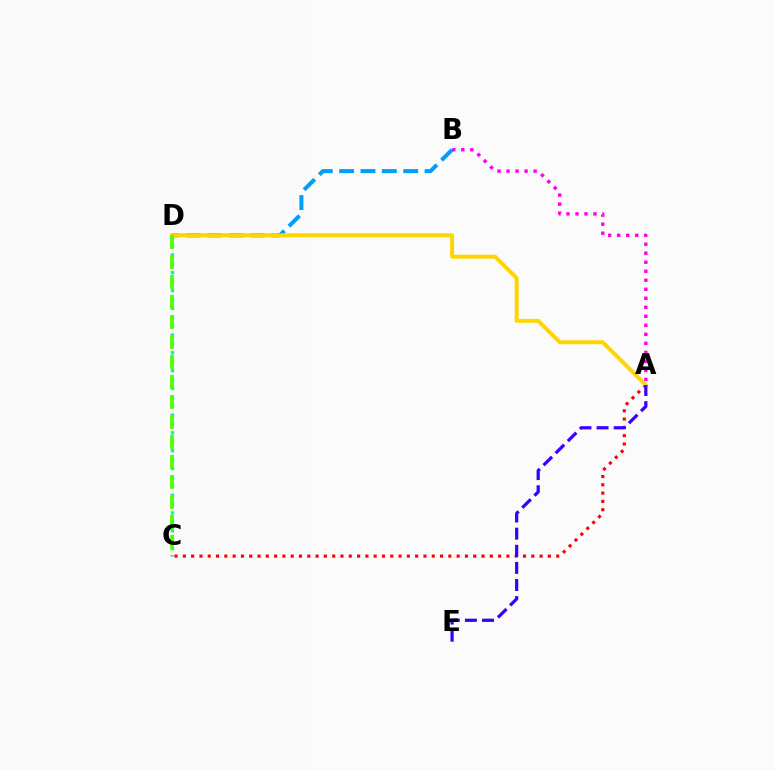{('C', 'D'): [{'color': '#00ff86', 'line_style': 'dotted', 'thickness': 2.42}, {'color': '#4fff00', 'line_style': 'dashed', 'thickness': 2.72}], ('A', 'C'): [{'color': '#ff0000', 'line_style': 'dotted', 'thickness': 2.25}], ('A', 'B'): [{'color': '#ff00ed', 'line_style': 'dotted', 'thickness': 2.45}], ('B', 'D'): [{'color': '#009eff', 'line_style': 'dashed', 'thickness': 2.9}], ('A', 'D'): [{'color': '#ffd500', 'line_style': 'solid', 'thickness': 2.83}], ('A', 'E'): [{'color': '#3700ff', 'line_style': 'dashed', 'thickness': 2.33}]}